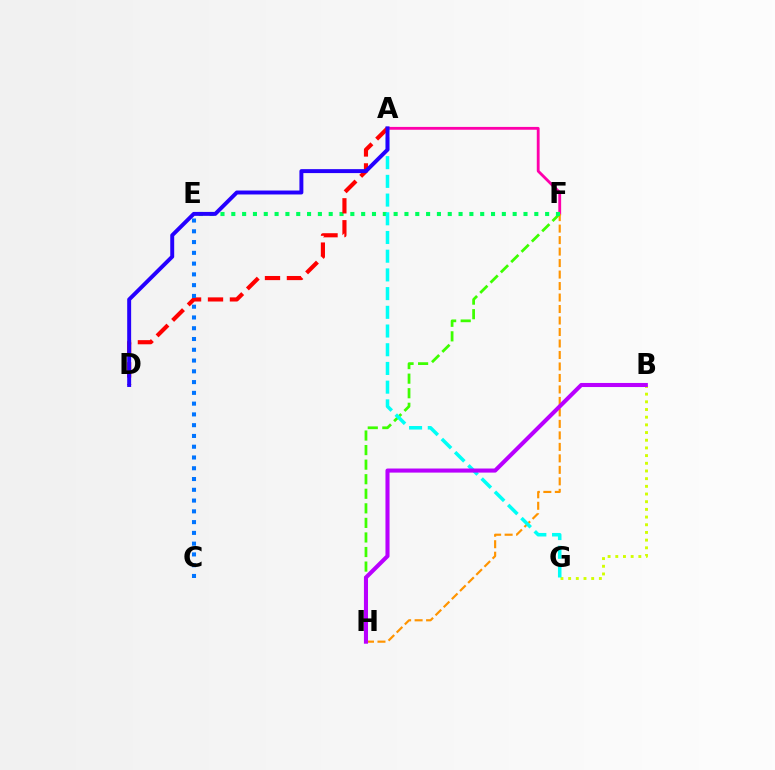{('A', 'F'): [{'color': '#ff00ac', 'line_style': 'solid', 'thickness': 2.04}], ('F', 'H'): [{'color': '#3dff00', 'line_style': 'dashed', 'thickness': 1.98}, {'color': '#ff9400', 'line_style': 'dashed', 'thickness': 1.56}], ('B', 'G'): [{'color': '#d1ff00', 'line_style': 'dotted', 'thickness': 2.09}], ('E', 'F'): [{'color': '#00ff5c', 'line_style': 'dotted', 'thickness': 2.94}], ('A', 'G'): [{'color': '#00fff6', 'line_style': 'dashed', 'thickness': 2.54}], ('A', 'D'): [{'color': '#ff0000', 'line_style': 'dashed', 'thickness': 2.98}, {'color': '#2500ff', 'line_style': 'solid', 'thickness': 2.84}], ('C', 'E'): [{'color': '#0074ff', 'line_style': 'dotted', 'thickness': 2.93}], ('B', 'H'): [{'color': '#b900ff', 'line_style': 'solid', 'thickness': 2.94}]}